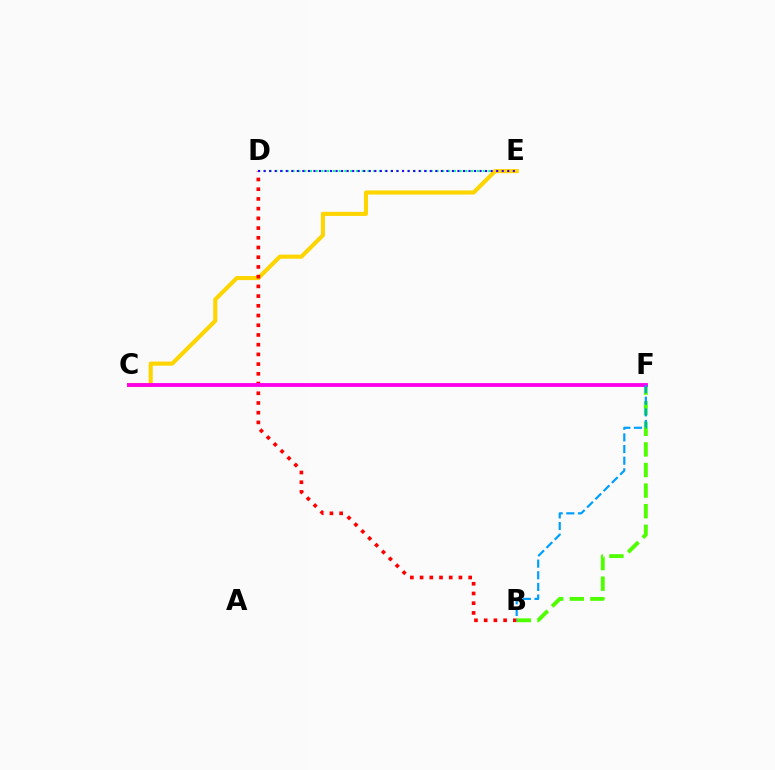{('D', 'E'): [{'color': '#00ff86', 'line_style': 'dotted', 'thickness': 1.56}, {'color': '#3700ff', 'line_style': 'dotted', 'thickness': 1.5}], ('C', 'E'): [{'color': '#ffd500', 'line_style': 'solid', 'thickness': 2.95}], ('B', 'D'): [{'color': '#ff0000', 'line_style': 'dotted', 'thickness': 2.64}], ('B', 'F'): [{'color': '#4fff00', 'line_style': 'dashed', 'thickness': 2.8}, {'color': '#009eff', 'line_style': 'dashed', 'thickness': 1.58}], ('C', 'F'): [{'color': '#ff00ed', 'line_style': 'solid', 'thickness': 2.76}]}